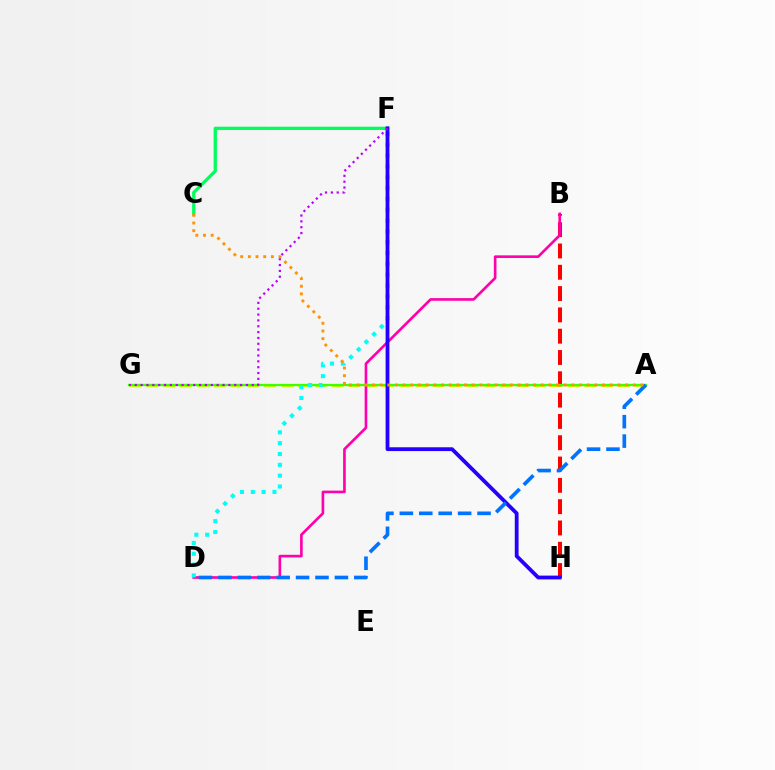{('A', 'G'): [{'color': '#d1ff00', 'line_style': 'dashed', 'thickness': 2.29}, {'color': '#3dff00', 'line_style': 'solid', 'thickness': 1.64}], ('B', 'H'): [{'color': '#ff0000', 'line_style': 'dashed', 'thickness': 2.89}], ('C', 'F'): [{'color': '#00ff5c', 'line_style': 'solid', 'thickness': 2.36}], ('B', 'D'): [{'color': '#ff00ac', 'line_style': 'solid', 'thickness': 1.9}], ('D', 'F'): [{'color': '#00fff6', 'line_style': 'dotted', 'thickness': 2.94}], ('F', 'H'): [{'color': '#2500ff', 'line_style': 'solid', 'thickness': 2.73}], ('F', 'G'): [{'color': '#b900ff', 'line_style': 'dotted', 'thickness': 1.59}], ('A', 'D'): [{'color': '#0074ff', 'line_style': 'dashed', 'thickness': 2.64}], ('A', 'C'): [{'color': '#ff9400', 'line_style': 'dotted', 'thickness': 2.08}]}